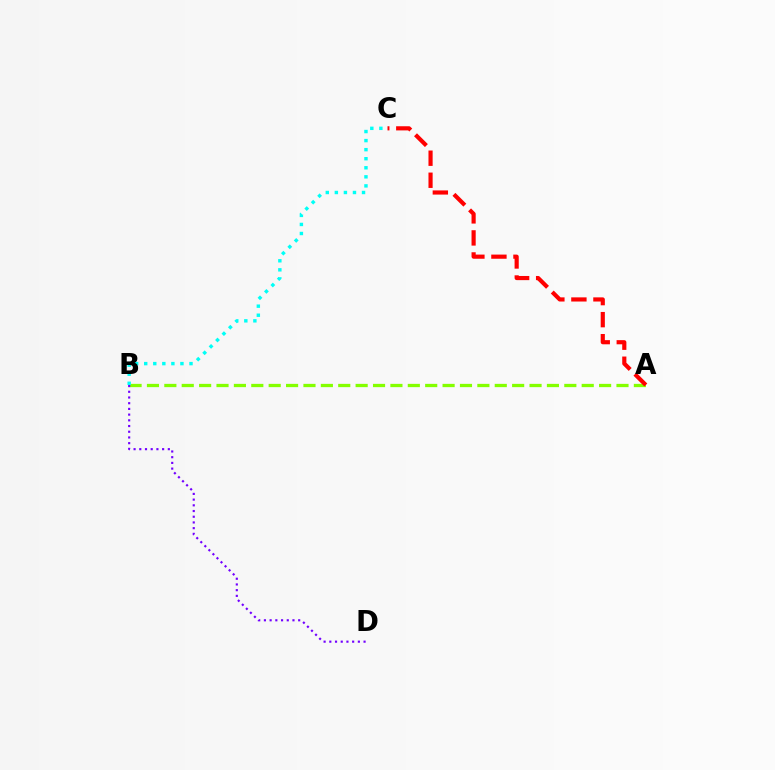{('A', 'B'): [{'color': '#84ff00', 'line_style': 'dashed', 'thickness': 2.36}], ('B', 'C'): [{'color': '#00fff6', 'line_style': 'dotted', 'thickness': 2.46}], ('A', 'C'): [{'color': '#ff0000', 'line_style': 'dashed', 'thickness': 2.99}], ('B', 'D'): [{'color': '#7200ff', 'line_style': 'dotted', 'thickness': 1.55}]}